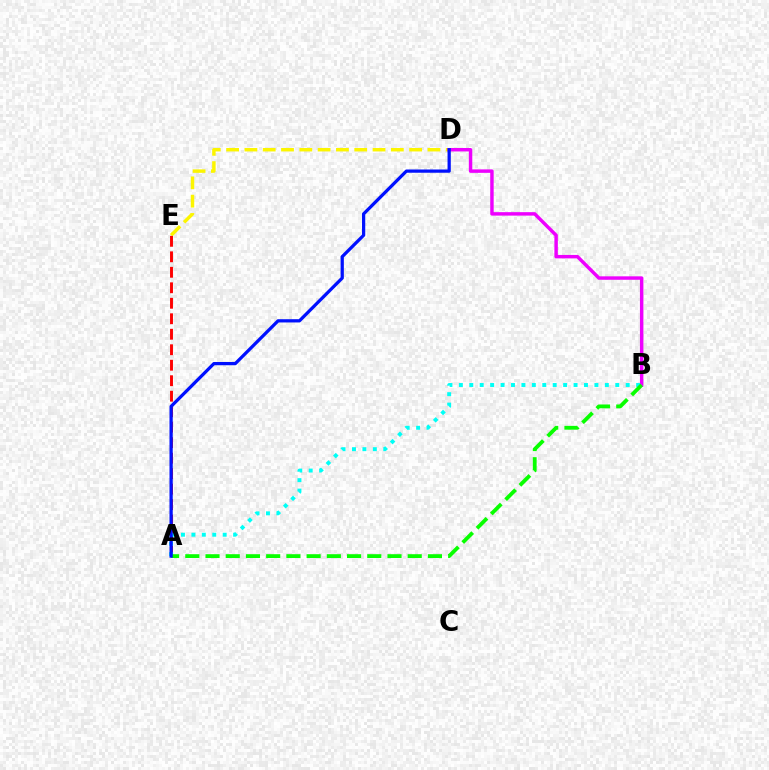{('D', 'E'): [{'color': '#fcf500', 'line_style': 'dashed', 'thickness': 2.49}], ('B', 'D'): [{'color': '#ee00ff', 'line_style': 'solid', 'thickness': 2.48}], ('A', 'E'): [{'color': '#ff0000', 'line_style': 'dashed', 'thickness': 2.1}], ('A', 'B'): [{'color': '#00fff6', 'line_style': 'dotted', 'thickness': 2.83}, {'color': '#08ff00', 'line_style': 'dashed', 'thickness': 2.75}], ('A', 'D'): [{'color': '#0010ff', 'line_style': 'solid', 'thickness': 2.34}]}